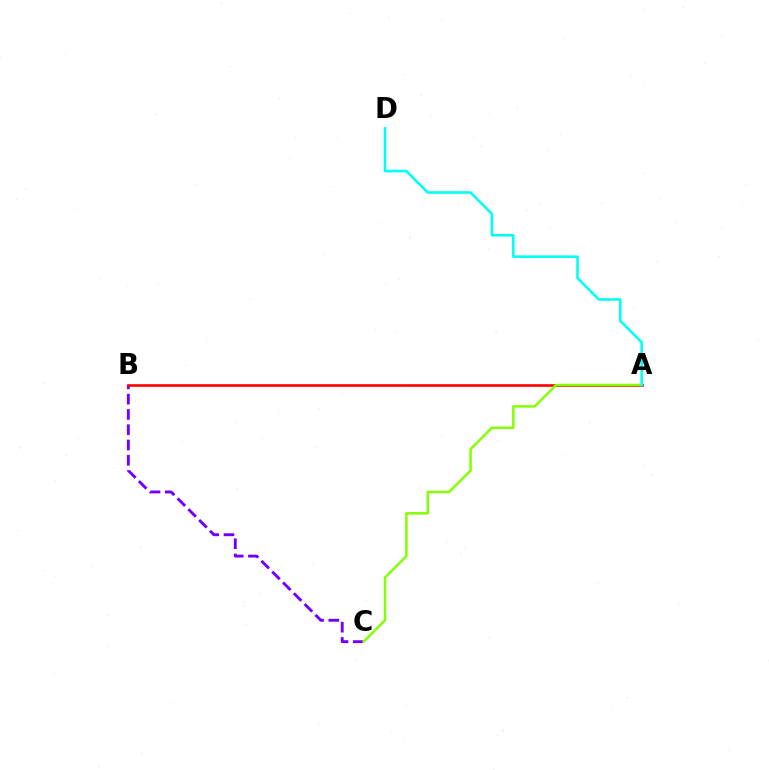{('B', 'C'): [{'color': '#7200ff', 'line_style': 'dashed', 'thickness': 2.08}], ('A', 'B'): [{'color': '#ff0000', 'line_style': 'solid', 'thickness': 1.9}], ('A', 'C'): [{'color': '#84ff00', 'line_style': 'solid', 'thickness': 1.78}], ('A', 'D'): [{'color': '#00fff6', 'line_style': 'solid', 'thickness': 1.86}]}